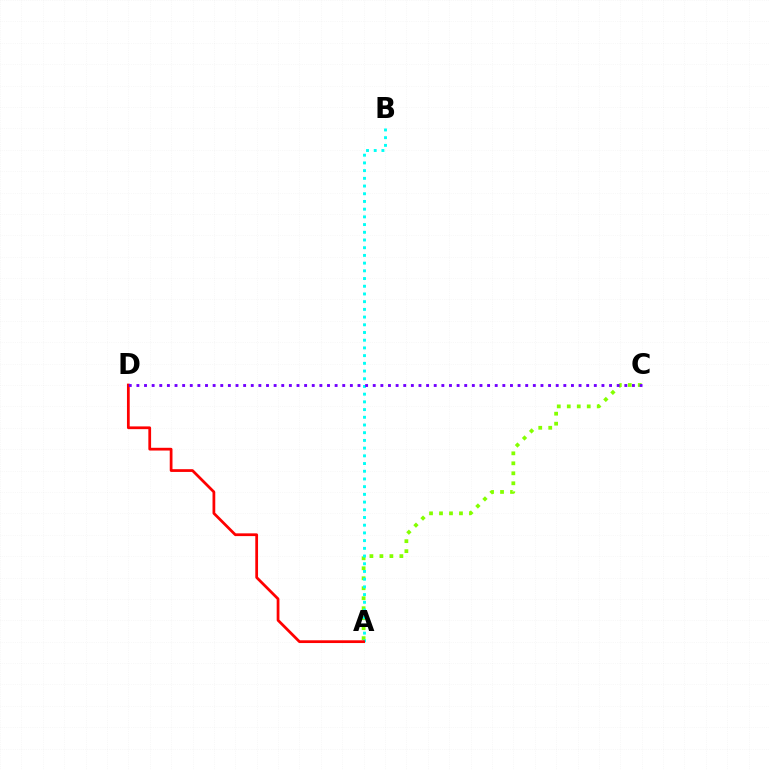{('A', 'C'): [{'color': '#84ff00', 'line_style': 'dotted', 'thickness': 2.71}], ('A', 'B'): [{'color': '#00fff6', 'line_style': 'dotted', 'thickness': 2.09}], ('A', 'D'): [{'color': '#ff0000', 'line_style': 'solid', 'thickness': 1.98}], ('C', 'D'): [{'color': '#7200ff', 'line_style': 'dotted', 'thickness': 2.07}]}